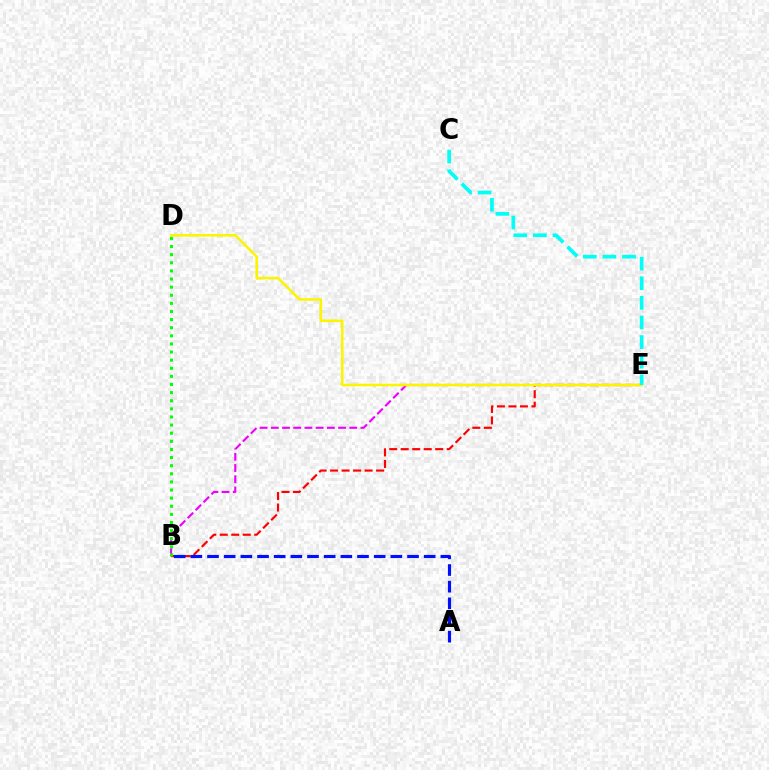{('B', 'E'): [{'color': '#ff0000', 'line_style': 'dashed', 'thickness': 1.56}, {'color': '#ee00ff', 'line_style': 'dashed', 'thickness': 1.52}], ('D', 'E'): [{'color': '#fcf500', 'line_style': 'solid', 'thickness': 1.85}], ('B', 'D'): [{'color': '#08ff00', 'line_style': 'dotted', 'thickness': 2.21}], ('A', 'B'): [{'color': '#0010ff', 'line_style': 'dashed', 'thickness': 2.26}], ('C', 'E'): [{'color': '#00fff6', 'line_style': 'dashed', 'thickness': 2.66}]}